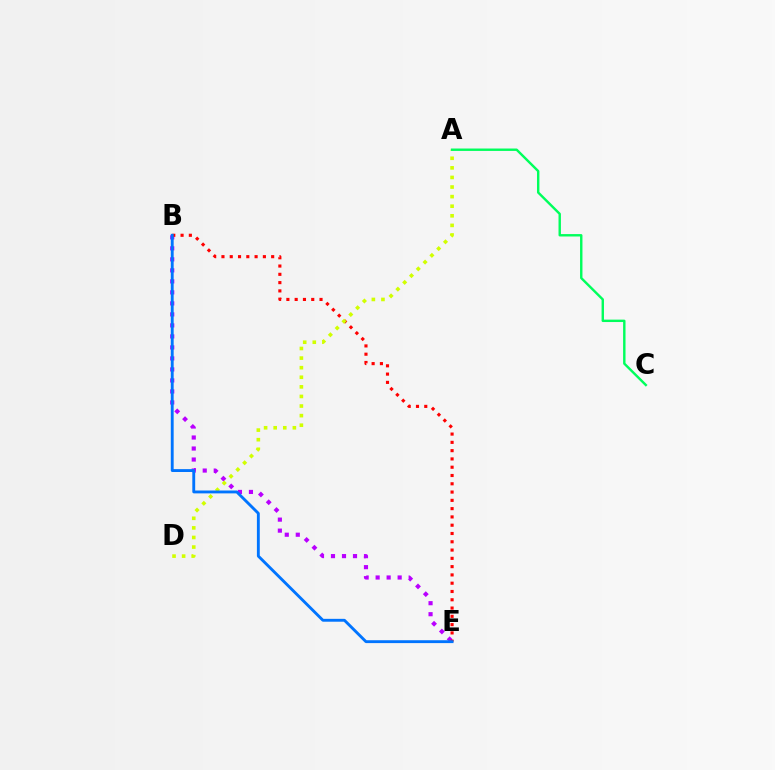{('B', 'E'): [{'color': '#b900ff', 'line_style': 'dotted', 'thickness': 2.99}, {'color': '#ff0000', 'line_style': 'dotted', 'thickness': 2.25}, {'color': '#0074ff', 'line_style': 'solid', 'thickness': 2.07}], ('A', 'D'): [{'color': '#d1ff00', 'line_style': 'dotted', 'thickness': 2.61}], ('A', 'C'): [{'color': '#00ff5c', 'line_style': 'solid', 'thickness': 1.74}]}